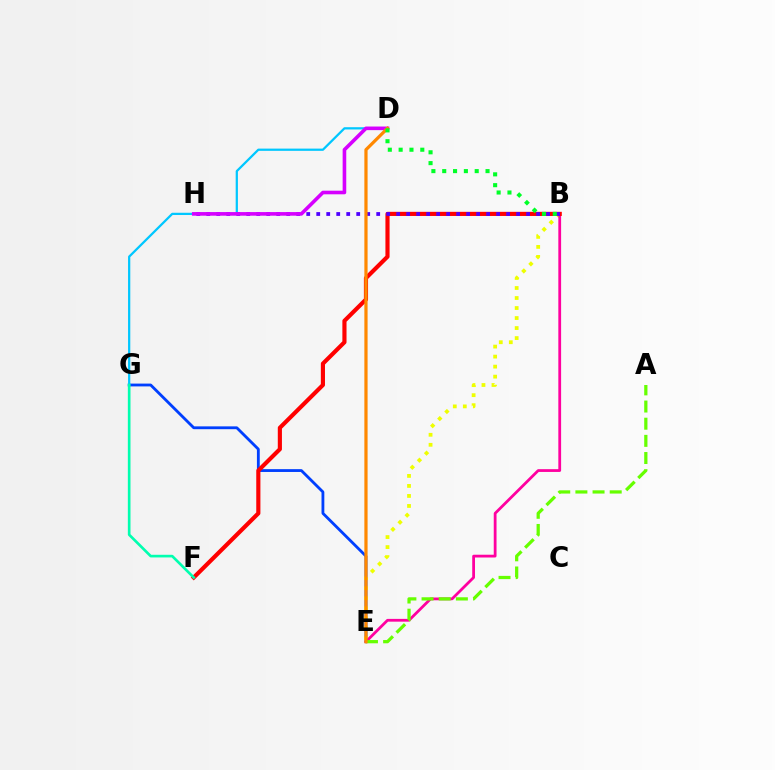{('E', 'G'): [{'color': '#003fff', 'line_style': 'solid', 'thickness': 2.03}], ('D', 'G'): [{'color': '#00c7ff', 'line_style': 'solid', 'thickness': 1.61}], ('B', 'E'): [{'color': '#eeff00', 'line_style': 'dotted', 'thickness': 2.72}, {'color': '#ff00a0', 'line_style': 'solid', 'thickness': 2.0}], ('B', 'F'): [{'color': '#ff0000', 'line_style': 'solid', 'thickness': 2.99}], ('A', 'E'): [{'color': '#66ff00', 'line_style': 'dashed', 'thickness': 2.33}], ('F', 'G'): [{'color': '#00ffaf', 'line_style': 'solid', 'thickness': 1.91}], ('B', 'H'): [{'color': '#4f00ff', 'line_style': 'dotted', 'thickness': 2.72}], ('D', 'H'): [{'color': '#d600ff', 'line_style': 'solid', 'thickness': 2.6}], ('D', 'E'): [{'color': '#ff8800', 'line_style': 'solid', 'thickness': 2.32}], ('B', 'D'): [{'color': '#00ff27', 'line_style': 'dotted', 'thickness': 2.94}]}